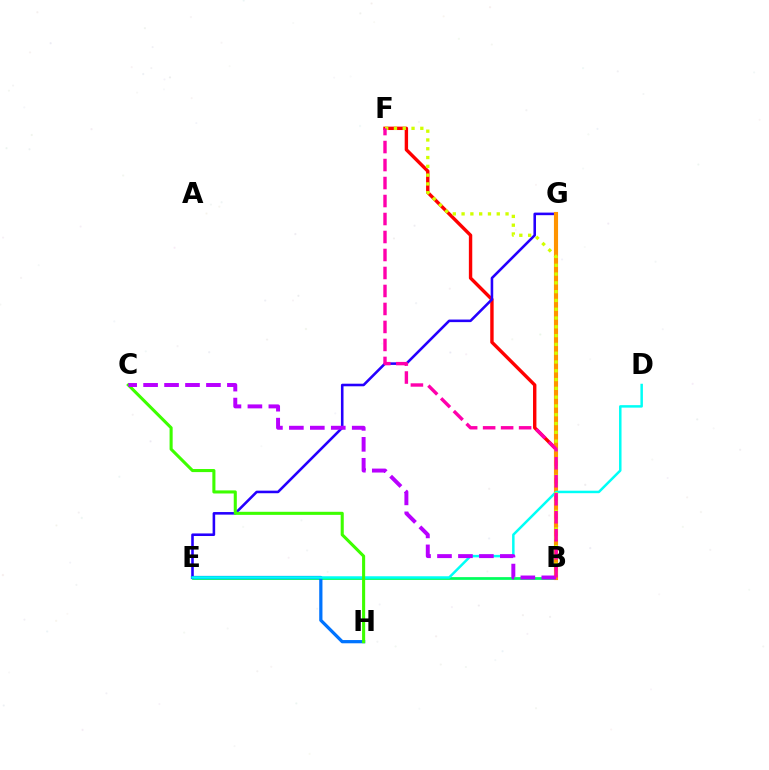{('B', 'E'): [{'color': '#00ff5c', 'line_style': 'solid', 'thickness': 1.98}], ('E', 'H'): [{'color': '#0074ff', 'line_style': 'solid', 'thickness': 2.33}], ('B', 'F'): [{'color': '#ff0000', 'line_style': 'solid', 'thickness': 2.45}, {'color': '#d1ff00', 'line_style': 'dotted', 'thickness': 2.39}, {'color': '#ff00ac', 'line_style': 'dashed', 'thickness': 2.44}], ('E', 'G'): [{'color': '#2500ff', 'line_style': 'solid', 'thickness': 1.85}], ('B', 'G'): [{'color': '#ff9400', 'line_style': 'solid', 'thickness': 2.97}], ('D', 'E'): [{'color': '#00fff6', 'line_style': 'solid', 'thickness': 1.79}], ('C', 'H'): [{'color': '#3dff00', 'line_style': 'solid', 'thickness': 2.22}], ('B', 'C'): [{'color': '#b900ff', 'line_style': 'dashed', 'thickness': 2.85}]}